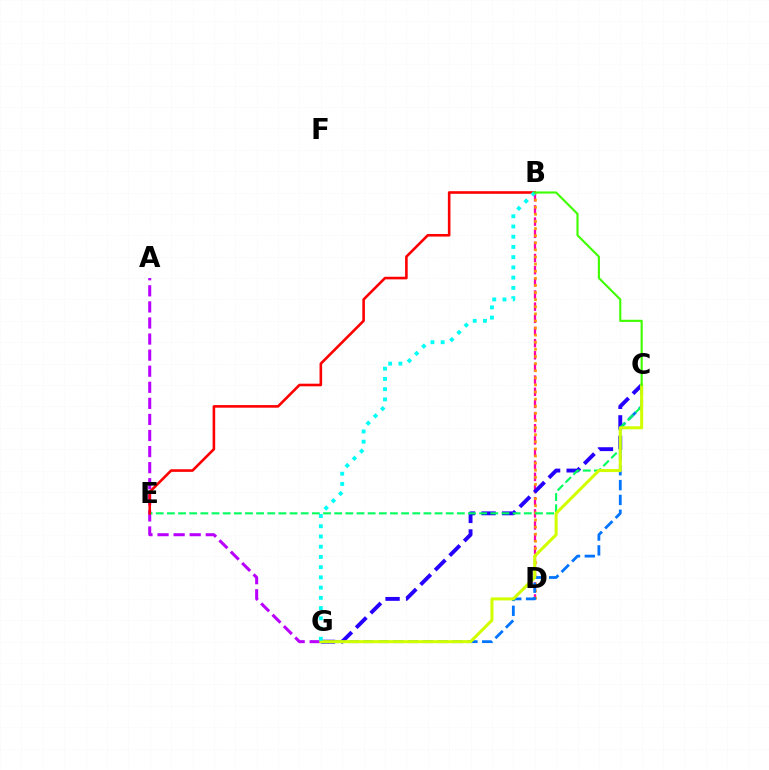{('A', 'G'): [{'color': '#b900ff', 'line_style': 'dashed', 'thickness': 2.18}], ('B', 'D'): [{'color': '#ff00ac', 'line_style': 'dashed', 'thickness': 1.65}, {'color': '#ff9400', 'line_style': 'dotted', 'thickness': 1.93}], ('C', 'G'): [{'color': '#2500ff', 'line_style': 'dashed', 'thickness': 2.79}, {'color': '#0074ff', 'line_style': 'dashed', 'thickness': 2.01}, {'color': '#d1ff00', 'line_style': 'solid', 'thickness': 2.19}], ('C', 'E'): [{'color': '#00ff5c', 'line_style': 'dashed', 'thickness': 1.52}], ('B', 'E'): [{'color': '#ff0000', 'line_style': 'solid', 'thickness': 1.88}], ('B', 'G'): [{'color': '#00fff6', 'line_style': 'dotted', 'thickness': 2.78}], ('B', 'C'): [{'color': '#3dff00', 'line_style': 'solid', 'thickness': 1.53}]}